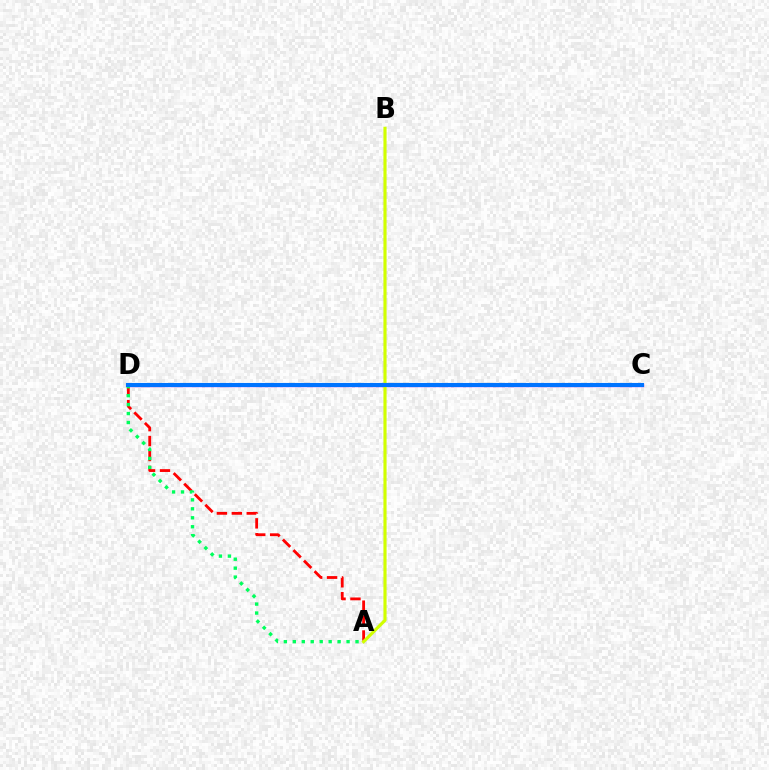{('C', 'D'): [{'color': '#b900ff', 'line_style': 'solid', 'thickness': 2.37}, {'color': '#0074ff', 'line_style': 'solid', 'thickness': 2.95}], ('A', 'D'): [{'color': '#ff0000', 'line_style': 'dashed', 'thickness': 2.03}, {'color': '#00ff5c', 'line_style': 'dotted', 'thickness': 2.43}], ('A', 'B'): [{'color': '#d1ff00', 'line_style': 'solid', 'thickness': 2.27}]}